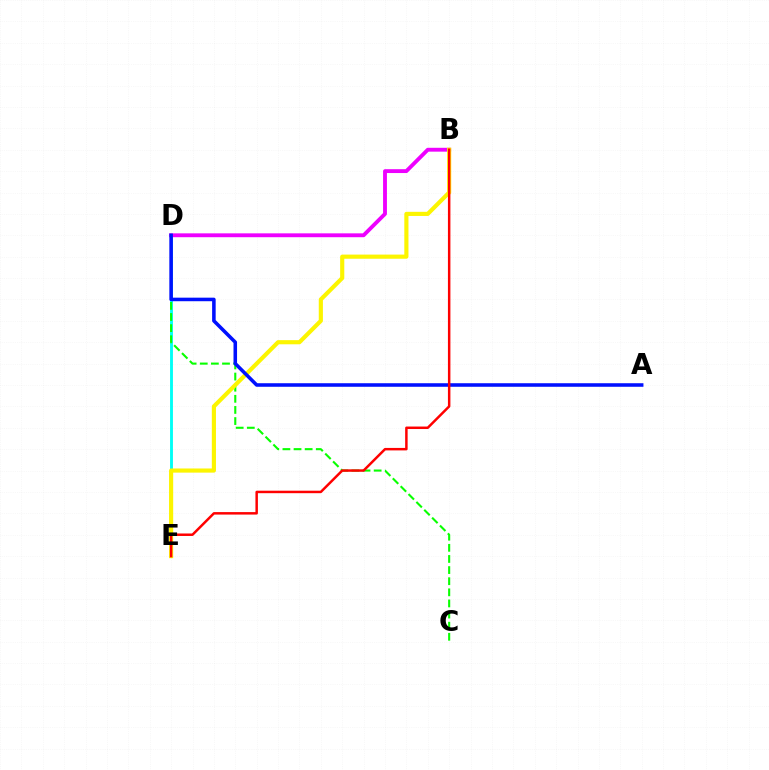{('D', 'E'): [{'color': '#00fff6', 'line_style': 'solid', 'thickness': 2.07}], ('B', 'D'): [{'color': '#ee00ff', 'line_style': 'solid', 'thickness': 2.78}], ('C', 'D'): [{'color': '#08ff00', 'line_style': 'dashed', 'thickness': 1.51}], ('B', 'E'): [{'color': '#fcf500', 'line_style': 'solid', 'thickness': 2.98}, {'color': '#ff0000', 'line_style': 'solid', 'thickness': 1.79}], ('A', 'D'): [{'color': '#0010ff', 'line_style': 'solid', 'thickness': 2.56}]}